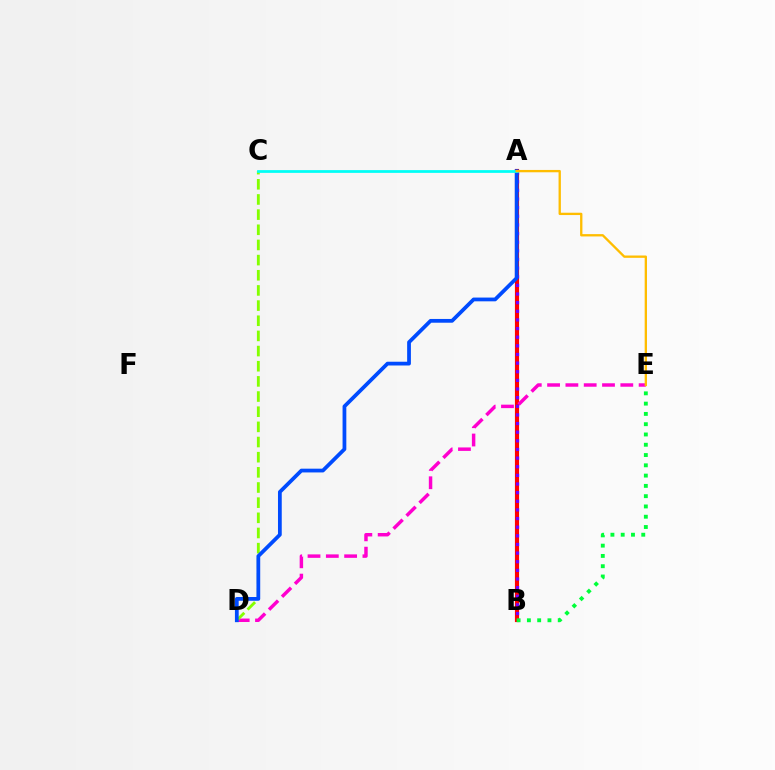{('A', 'B'): [{'color': '#ff0000', 'line_style': 'solid', 'thickness': 2.99}, {'color': '#7200ff', 'line_style': 'dotted', 'thickness': 2.35}], ('B', 'E'): [{'color': '#00ff39', 'line_style': 'dotted', 'thickness': 2.79}], ('D', 'E'): [{'color': '#ff00cf', 'line_style': 'dashed', 'thickness': 2.49}], ('C', 'D'): [{'color': '#84ff00', 'line_style': 'dashed', 'thickness': 2.06}], ('A', 'D'): [{'color': '#004bff', 'line_style': 'solid', 'thickness': 2.71}], ('A', 'C'): [{'color': '#00fff6', 'line_style': 'solid', 'thickness': 1.98}], ('A', 'E'): [{'color': '#ffbd00', 'line_style': 'solid', 'thickness': 1.67}]}